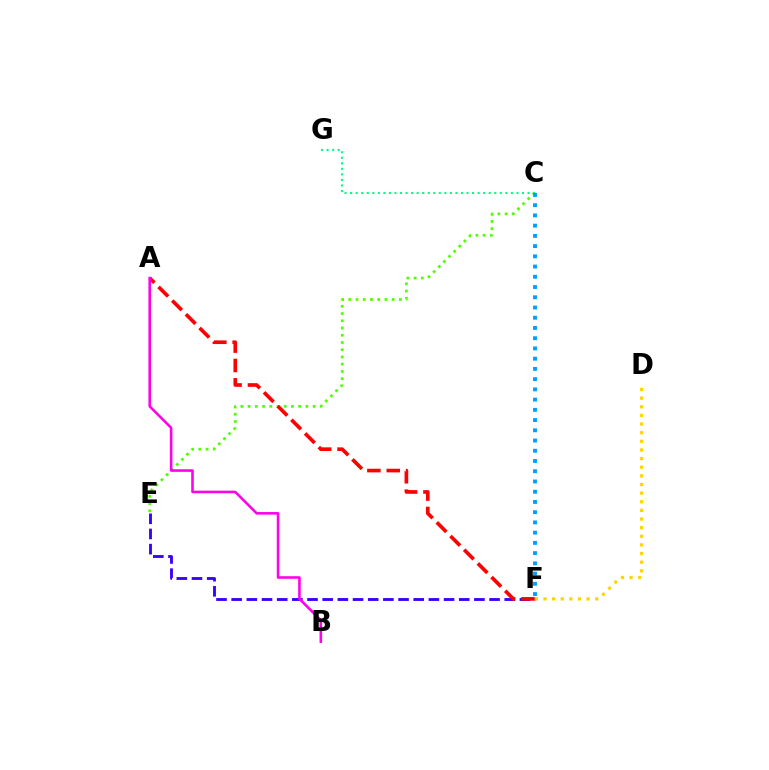{('E', 'F'): [{'color': '#3700ff', 'line_style': 'dashed', 'thickness': 2.06}], ('D', 'F'): [{'color': '#ffd500', 'line_style': 'dotted', 'thickness': 2.35}], ('C', 'E'): [{'color': '#4fff00', 'line_style': 'dotted', 'thickness': 1.96}], ('A', 'F'): [{'color': '#ff0000', 'line_style': 'dashed', 'thickness': 2.63}], ('A', 'B'): [{'color': '#ff00ed', 'line_style': 'solid', 'thickness': 1.86}], ('C', 'G'): [{'color': '#00ff86', 'line_style': 'dotted', 'thickness': 1.51}], ('C', 'F'): [{'color': '#009eff', 'line_style': 'dotted', 'thickness': 2.78}]}